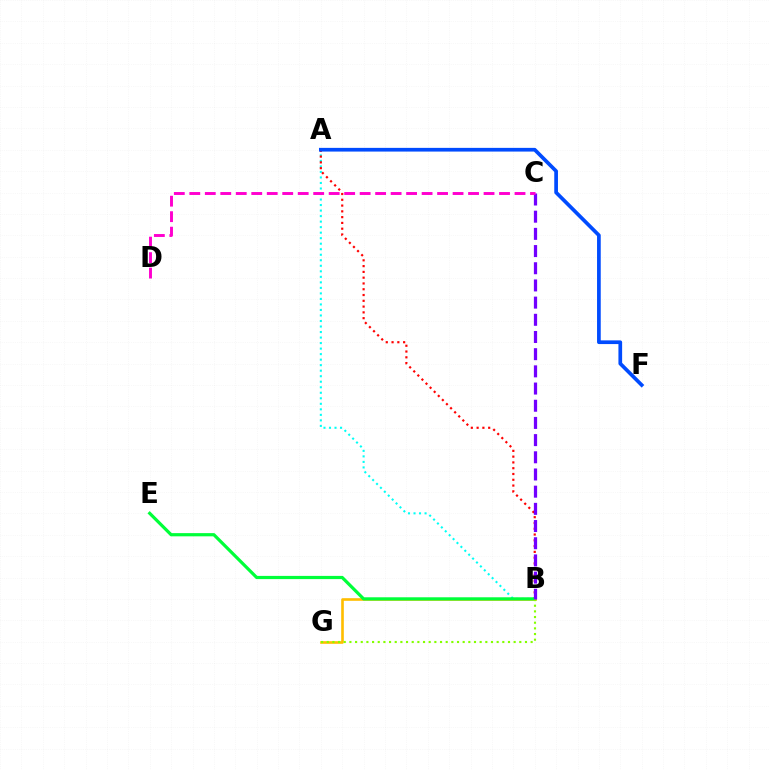{('A', 'B'): [{'color': '#00fff6', 'line_style': 'dotted', 'thickness': 1.5}, {'color': '#ff0000', 'line_style': 'dotted', 'thickness': 1.57}], ('A', 'F'): [{'color': '#004bff', 'line_style': 'solid', 'thickness': 2.66}], ('B', 'G'): [{'color': '#ffbd00', 'line_style': 'solid', 'thickness': 1.89}, {'color': '#84ff00', 'line_style': 'dotted', 'thickness': 1.54}], ('B', 'E'): [{'color': '#00ff39', 'line_style': 'solid', 'thickness': 2.31}], ('B', 'C'): [{'color': '#7200ff', 'line_style': 'dashed', 'thickness': 2.33}], ('C', 'D'): [{'color': '#ff00cf', 'line_style': 'dashed', 'thickness': 2.1}]}